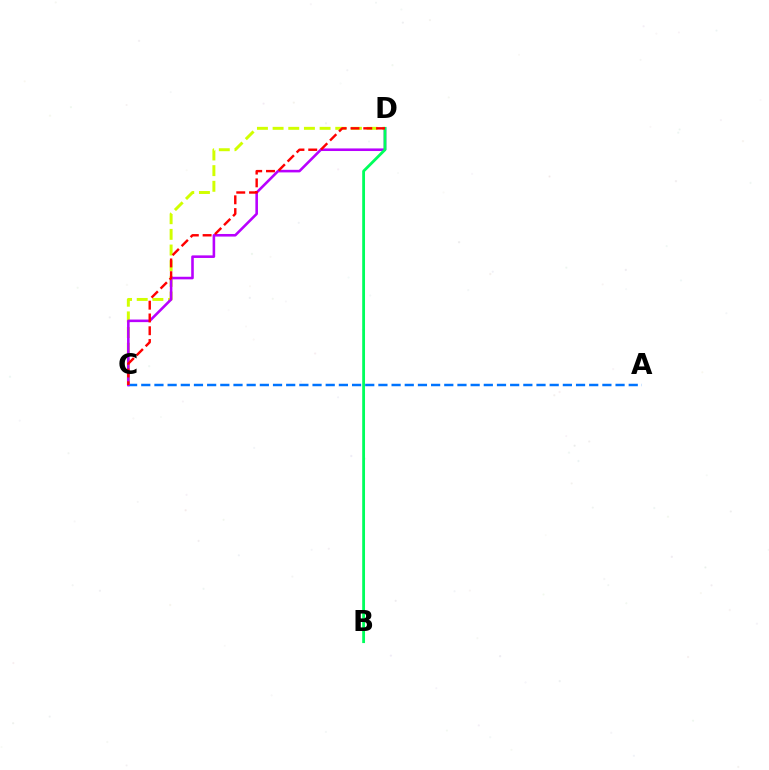{('A', 'C'): [{'color': '#0074ff', 'line_style': 'dashed', 'thickness': 1.79}], ('C', 'D'): [{'color': '#d1ff00', 'line_style': 'dashed', 'thickness': 2.13}, {'color': '#b900ff', 'line_style': 'solid', 'thickness': 1.86}, {'color': '#ff0000', 'line_style': 'dashed', 'thickness': 1.74}], ('B', 'D'): [{'color': '#00ff5c', 'line_style': 'solid', 'thickness': 2.02}]}